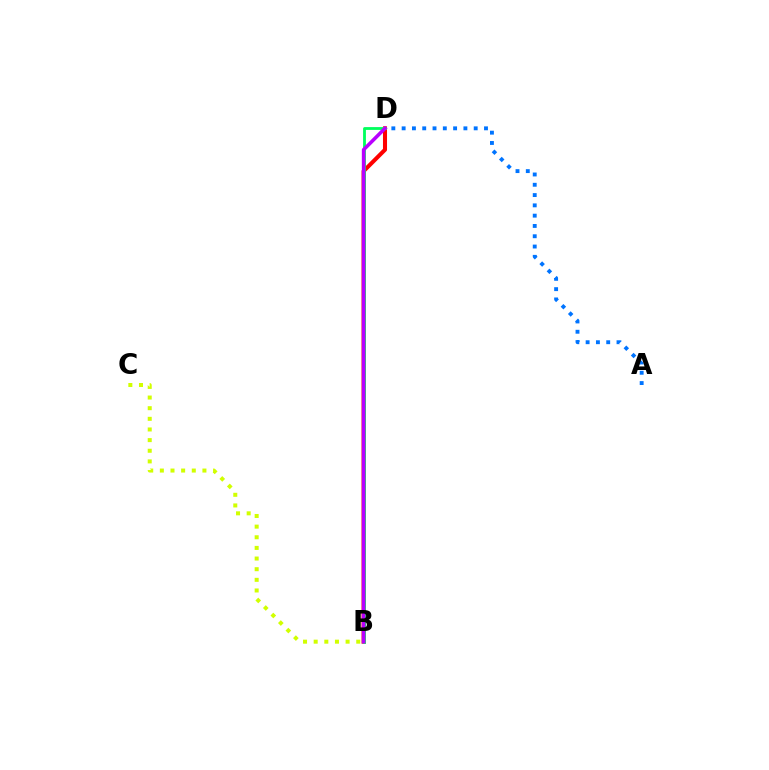{('B', 'C'): [{'color': '#d1ff00', 'line_style': 'dotted', 'thickness': 2.89}], ('B', 'D'): [{'color': '#ff0000', 'line_style': 'solid', 'thickness': 2.92}, {'color': '#00ff5c', 'line_style': 'solid', 'thickness': 2.02}, {'color': '#b900ff', 'line_style': 'solid', 'thickness': 2.57}], ('A', 'D'): [{'color': '#0074ff', 'line_style': 'dotted', 'thickness': 2.8}]}